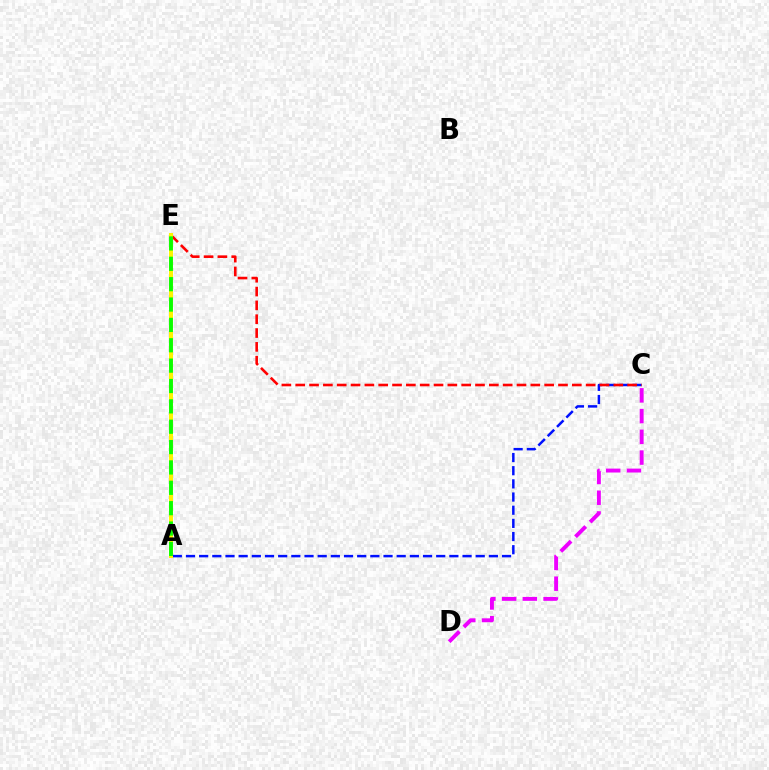{('A', 'C'): [{'color': '#0010ff', 'line_style': 'dashed', 'thickness': 1.79}], ('C', 'E'): [{'color': '#ff0000', 'line_style': 'dashed', 'thickness': 1.88}], ('A', 'E'): [{'color': '#00fff6', 'line_style': 'solid', 'thickness': 1.93}, {'color': '#fcf500', 'line_style': 'solid', 'thickness': 2.88}, {'color': '#08ff00', 'line_style': 'dashed', 'thickness': 2.77}], ('C', 'D'): [{'color': '#ee00ff', 'line_style': 'dashed', 'thickness': 2.82}]}